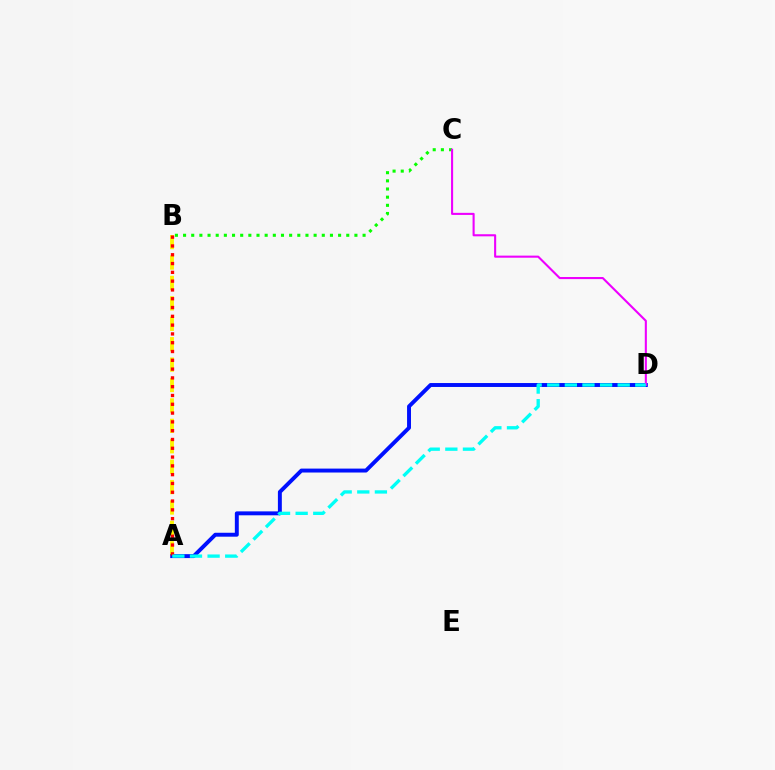{('B', 'C'): [{'color': '#08ff00', 'line_style': 'dotted', 'thickness': 2.22}], ('A', 'B'): [{'color': '#fcf500', 'line_style': 'dashed', 'thickness': 2.77}, {'color': '#ff0000', 'line_style': 'dotted', 'thickness': 2.39}], ('A', 'D'): [{'color': '#0010ff', 'line_style': 'solid', 'thickness': 2.83}, {'color': '#00fff6', 'line_style': 'dashed', 'thickness': 2.39}], ('C', 'D'): [{'color': '#ee00ff', 'line_style': 'solid', 'thickness': 1.51}]}